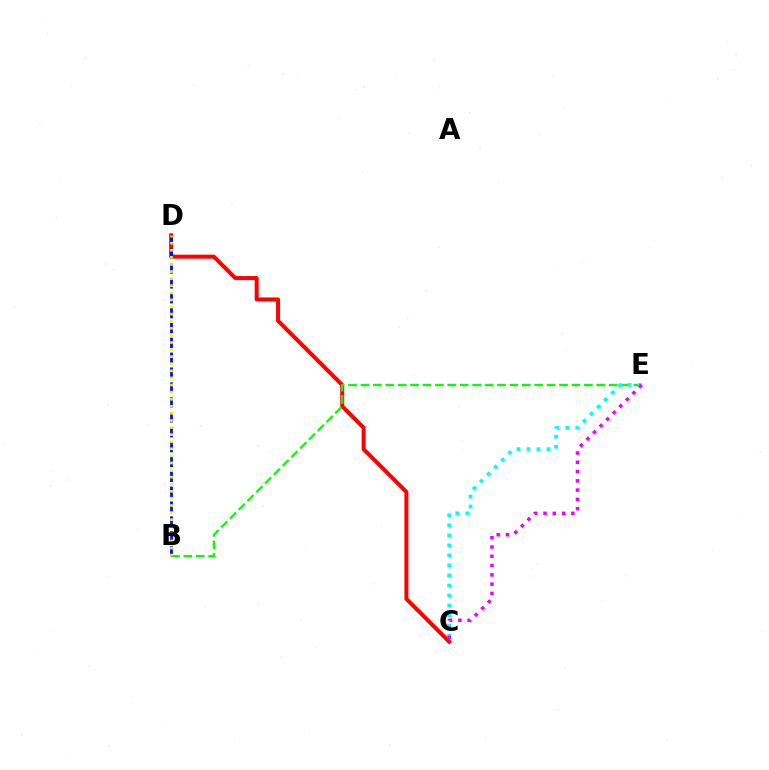{('C', 'D'): [{'color': '#ff0000', 'line_style': 'solid', 'thickness': 2.88}], ('B', 'E'): [{'color': '#08ff00', 'line_style': 'dashed', 'thickness': 1.69}], ('B', 'D'): [{'color': '#0010ff', 'line_style': 'dashed', 'thickness': 2.02}, {'color': '#fcf500', 'line_style': 'dotted', 'thickness': 1.93}], ('C', 'E'): [{'color': '#00fff6', 'line_style': 'dotted', 'thickness': 2.72}, {'color': '#ee00ff', 'line_style': 'dotted', 'thickness': 2.52}]}